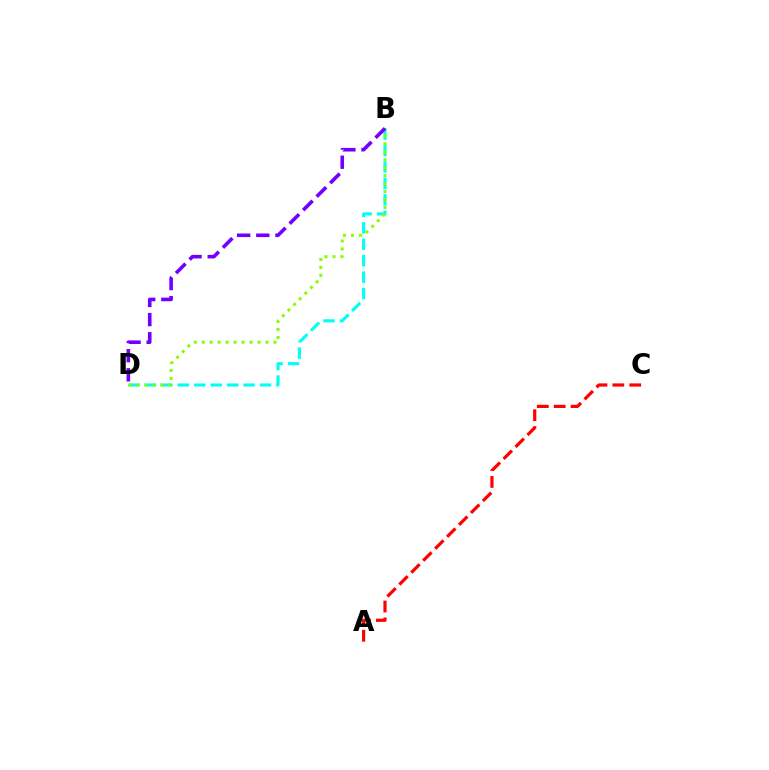{('B', 'D'): [{'color': '#00fff6', 'line_style': 'dashed', 'thickness': 2.23}, {'color': '#84ff00', 'line_style': 'dotted', 'thickness': 2.17}, {'color': '#7200ff', 'line_style': 'dashed', 'thickness': 2.6}], ('A', 'C'): [{'color': '#ff0000', 'line_style': 'dashed', 'thickness': 2.29}]}